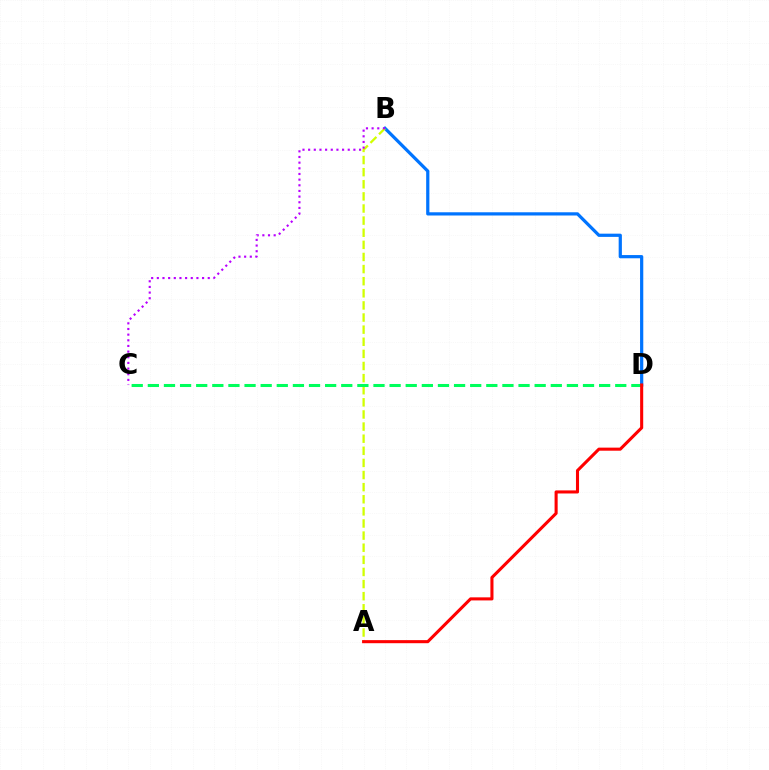{('B', 'D'): [{'color': '#0074ff', 'line_style': 'solid', 'thickness': 2.32}], ('A', 'B'): [{'color': '#d1ff00', 'line_style': 'dashed', 'thickness': 1.65}], ('C', 'D'): [{'color': '#00ff5c', 'line_style': 'dashed', 'thickness': 2.19}], ('B', 'C'): [{'color': '#b900ff', 'line_style': 'dotted', 'thickness': 1.54}], ('A', 'D'): [{'color': '#ff0000', 'line_style': 'solid', 'thickness': 2.21}]}